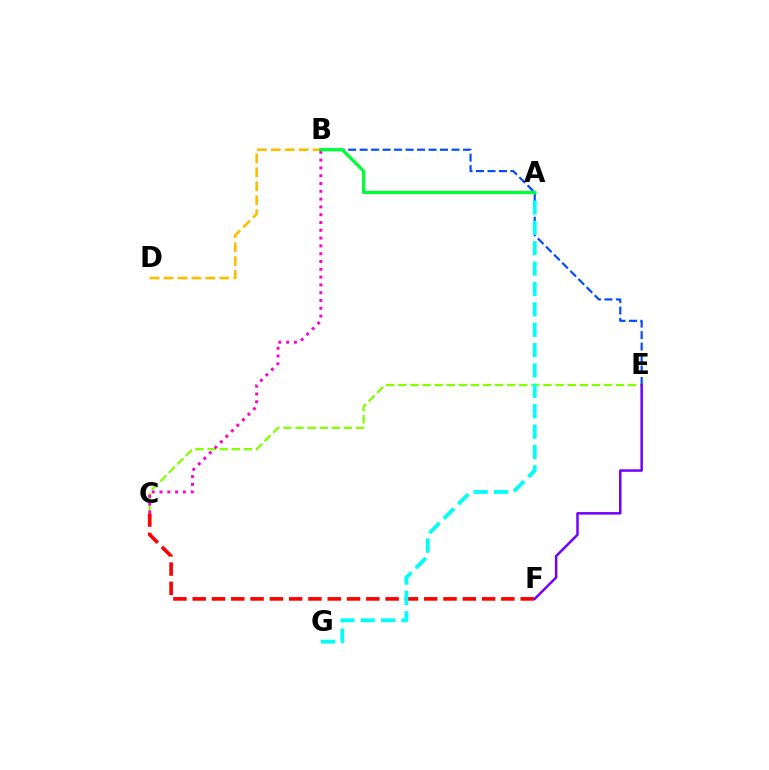{('B', 'E'): [{'color': '#004bff', 'line_style': 'dashed', 'thickness': 1.56}], ('C', 'E'): [{'color': '#84ff00', 'line_style': 'dashed', 'thickness': 1.64}], ('C', 'F'): [{'color': '#ff0000', 'line_style': 'dashed', 'thickness': 2.62}], ('A', 'G'): [{'color': '#00fff6', 'line_style': 'dashed', 'thickness': 2.77}], ('B', 'C'): [{'color': '#ff00cf', 'line_style': 'dotted', 'thickness': 2.12}], ('B', 'D'): [{'color': '#ffbd00', 'line_style': 'dashed', 'thickness': 1.89}], ('A', 'B'): [{'color': '#00ff39', 'line_style': 'solid', 'thickness': 2.35}], ('E', 'F'): [{'color': '#7200ff', 'line_style': 'solid', 'thickness': 1.8}]}